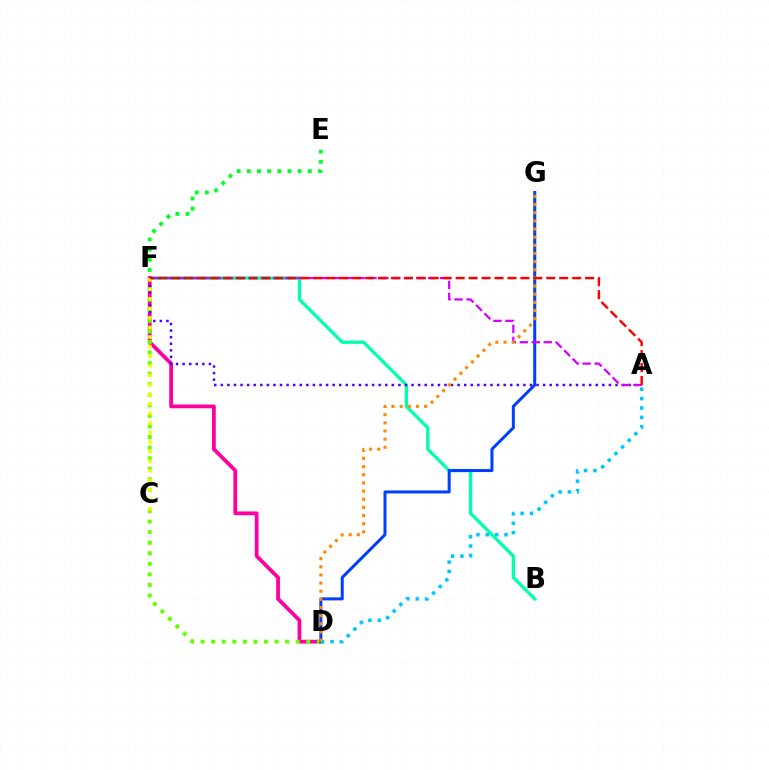{('B', 'F'): [{'color': '#00ffaf', 'line_style': 'solid', 'thickness': 2.37}], ('D', 'F'): [{'color': '#ff00a0', 'line_style': 'solid', 'thickness': 2.72}, {'color': '#66ff00', 'line_style': 'dotted', 'thickness': 2.87}], ('D', 'G'): [{'color': '#003fff', 'line_style': 'solid', 'thickness': 2.17}, {'color': '#ff8800', 'line_style': 'dotted', 'thickness': 2.21}], ('A', 'F'): [{'color': '#4f00ff', 'line_style': 'dotted', 'thickness': 1.79}, {'color': '#d600ff', 'line_style': 'dashed', 'thickness': 1.62}, {'color': '#ff0000', 'line_style': 'dashed', 'thickness': 1.76}], ('E', 'F'): [{'color': '#00ff27', 'line_style': 'dotted', 'thickness': 2.76}], ('A', 'D'): [{'color': '#00c7ff', 'line_style': 'dotted', 'thickness': 2.54}], ('C', 'F'): [{'color': '#eeff00', 'line_style': 'dotted', 'thickness': 2.59}]}